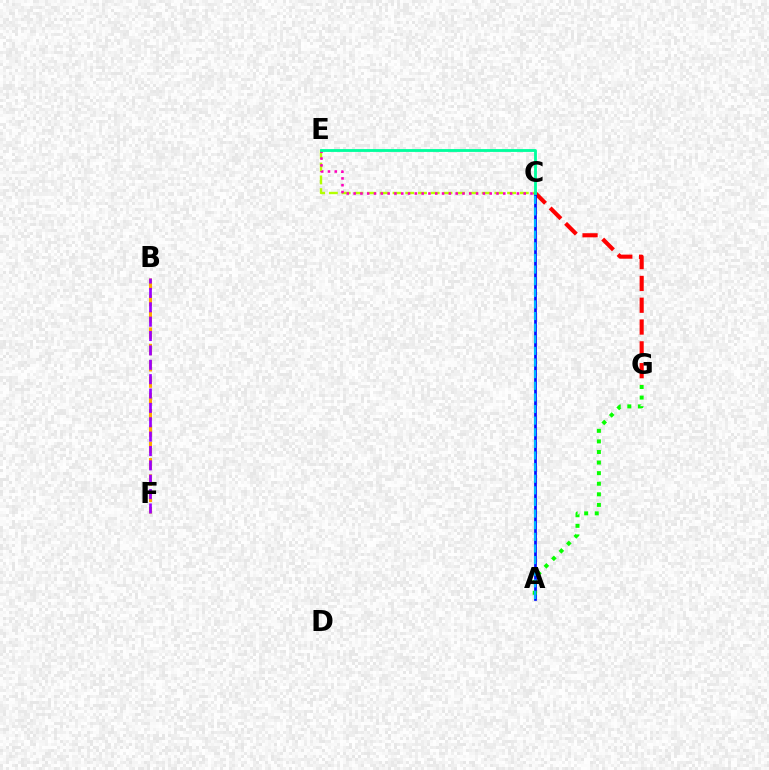{('C', 'E'): [{'color': '#b3ff00', 'line_style': 'dashed', 'thickness': 1.73}, {'color': '#ff00bd', 'line_style': 'dotted', 'thickness': 1.85}, {'color': '#00ff9d', 'line_style': 'solid', 'thickness': 2.04}], ('C', 'G'): [{'color': '#ff0000', 'line_style': 'dashed', 'thickness': 2.96}], ('A', 'C'): [{'color': '#0010ff', 'line_style': 'solid', 'thickness': 1.96}, {'color': '#00b5ff', 'line_style': 'dashed', 'thickness': 1.58}], ('A', 'G'): [{'color': '#08ff00', 'line_style': 'dotted', 'thickness': 2.87}], ('B', 'F'): [{'color': '#ffa500', 'line_style': 'dashed', 'thickness': 2.22}, {'color': '#9b00ff', 'line_style': 'dashed', 'thickness': 1.95}]}